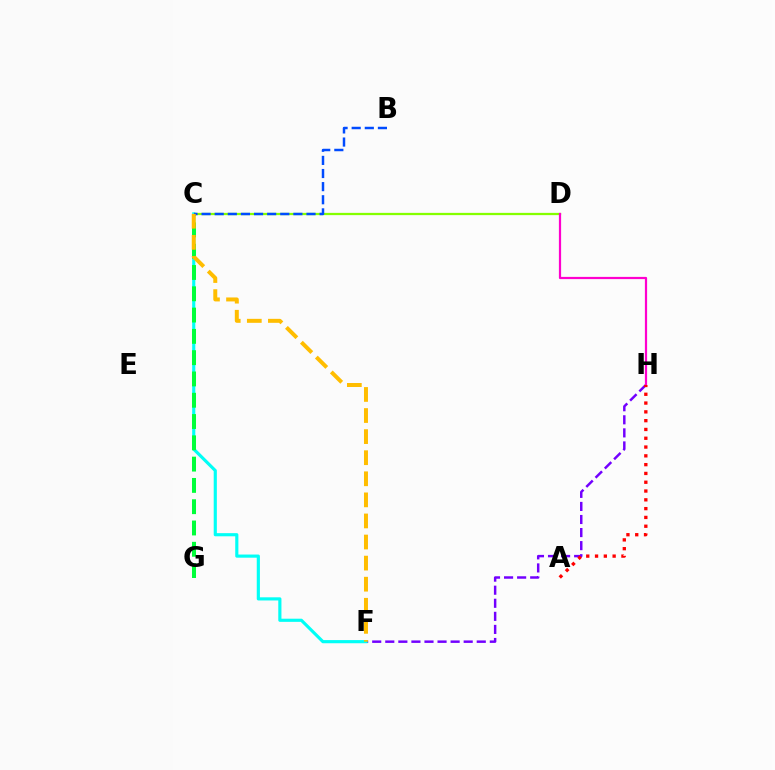{('C', 'D'): [{'color': '#84ff00', 'line_style': 'solid', 'thickness': 1.63}], ('F', 'H'): [{'color': '#7200ff', 'line_style': 'dashed', 'thickness': 1.78}], ('D', 'H'): [{'color': '#ff00cf', 'line_style': 'solid', 'thickness': 1.6}], ('C', 'F'): [{'color': '#00fff6', 'line_style': 'solid', 'thickness': 2.27}, {'color': '#ffbd00', 'line_style': 'dashed', 'thickness': 2.86}], ('C', 'G'): [{'color': '#00ff39', 'line_style': 'dashed', 'thickness': 2.89}], ('B', 'C'): [{'color': '#004bff', 'line_style': 'dashed', 'thickness': 1.78}], ('A', 'H'): [{'color': '#ff0000', 'line_style': 'dotted', 'thickness': 2.39}]}